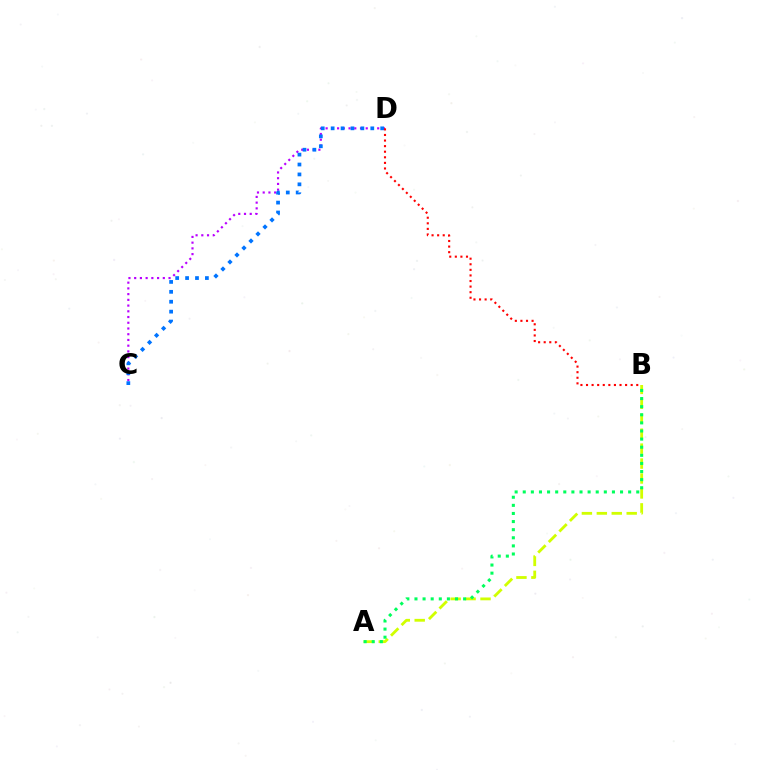{('C', 'D'): [{'color': '#b900ff', 'line_style': 'dotted', 'thickness': 1.56}, {'color': '#0074ff', 'line_style': 'dotted', 'thickness': 2.69}], ('A', 'B'): [{'color': '#d1ff00', 'line_style': 'dashed', 'thickness': 2.03}, {'color': '#00ff5c', 'line_style': 'dotted', 'thickness': 2.2}], ('B', 'D'): [{'color': '#ff0000', 'line_style': 'dotted', 'thickness': 1.52}]}